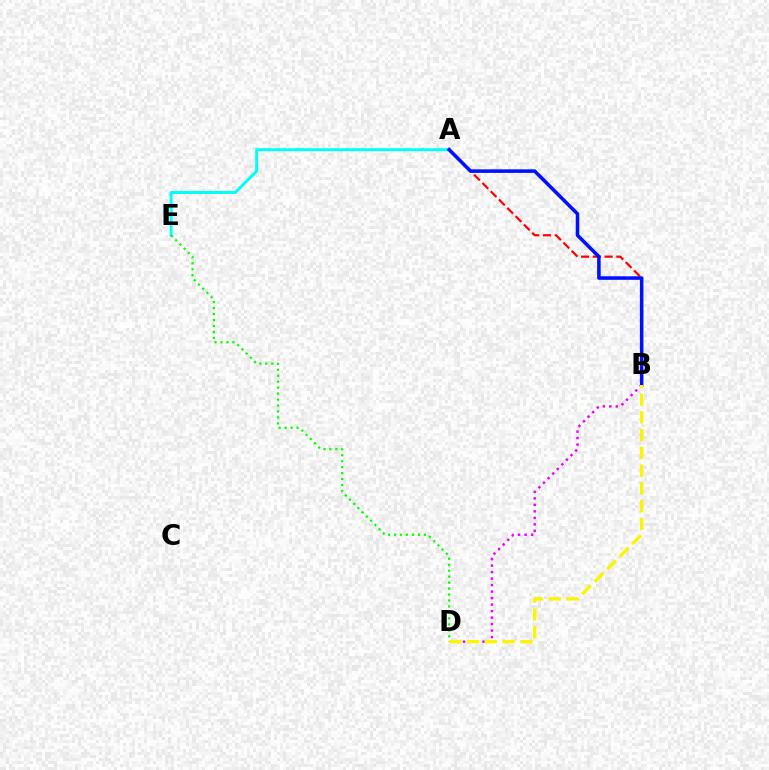{('A', 'E'): [{'color': '#00fff6', 'line_style': 'solid', 'thickness': 2.14}], ('D', 'E'): [{'color': '#08ff00', 'line_style': 'dotted', 'thickness': 1.62}], ('A', 'B'): [{'color': '#ff0000', 'line_style': 'dashed', 'thickness': 1.6}, {'color': '#0010ff', 'line_style': 'solid', 'thickness': 2.55}], ('B', 'D'): [{'color': '#ee00ff', 'line_style': 'dotted', 'thickness': 1.77}, {'color': '#fcf500', 'line_style': 'dashed', 'thickness': 2.41}]}